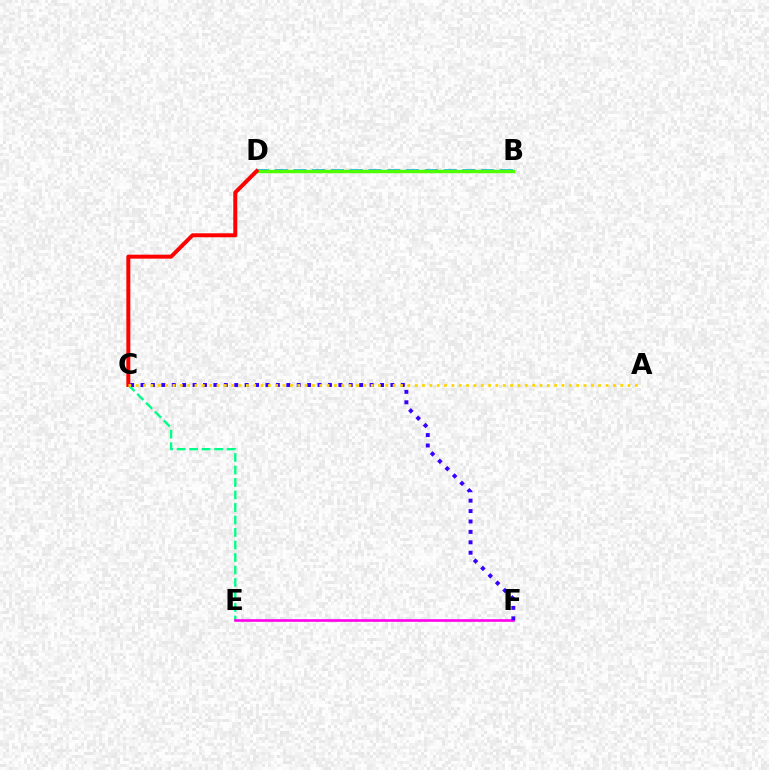{('C', 'E'): [{'color': '#00ff86', 'line_style': 'dashed', 'thickness': 1.7}], ('E', 'F'): [{'color': '#ff00ed', 'line_style': 'solid', 'thickness': 1.89}], ('C', 'F'): [{'color': '#3700ff', 'line_style': 'dotted', 'thickness': 2.83}], ('B', 'D'): [{'color': '#009eff', 'line_style': 'dashed', 'thickness': 2.55}, {'color': '#4fff00', 'line_style': 'solid', 'thickness': 2.49}], ('C', 'D'): [{'color': '#ff0000', 'line_style': 'solid', 'thickness': 2.86}], ('A', 'C'): [{'color': '#ffd500', 'line_style': 'dotted', 'thickness': 1.99}]}